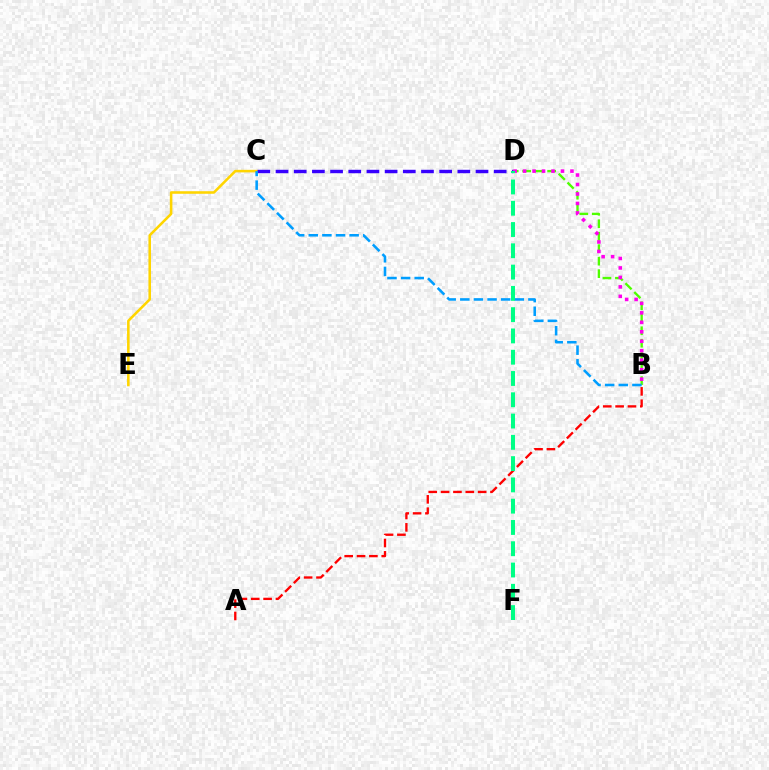{('C', 'E'): [{'color': '#ffd500', 'line_style': 'solid', 'thickness': 1.85}], ('B', 'D'): [{'color': '#4fff00', 'line_style': 'dashed', 'thickness': 1.7}, {'color': '#ff00ed', 'line_style': 'dotted', 'thickness': 2.57}], ('C', 'D'): [{'color': '#3700ff', 'line_style': 'dashed', 'thickness': 2.47}], ('B', 'C'): [{'color': '#009eff', 'line_style': 'dashed', 'thickness': 1.85}], ('A', 'B'): [{'color': '#ff0000', 'line_style': 'dashed', 'thickness': 1.68}], ('D', 'F'): [{'color': '#00ff86', 'line_style': 'dashed', 'thickness': 2.89}]}